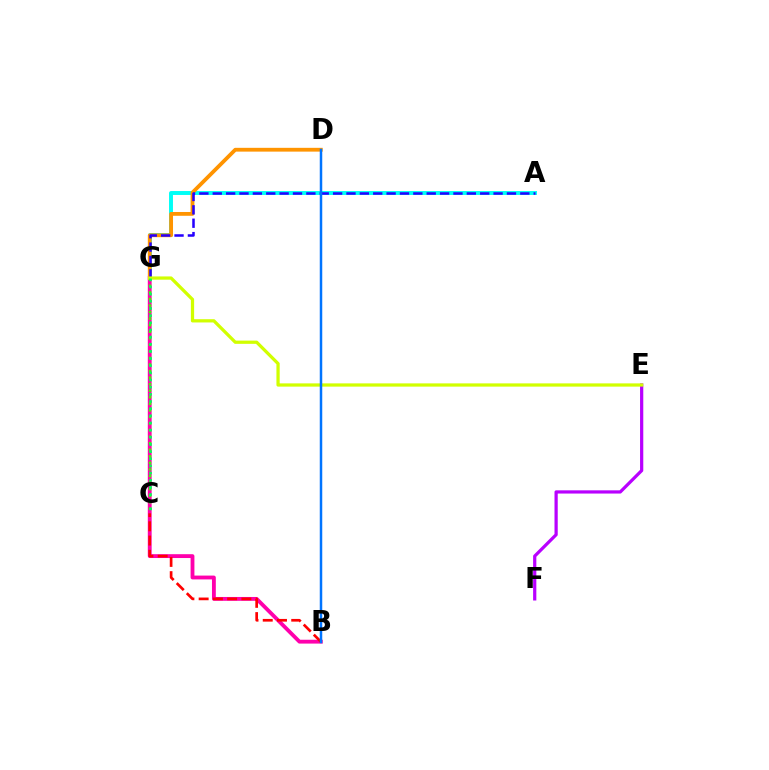{('A', 'G'): [{'color': '#00fff6', 'line_style': 'solid', 'thickness': 2.83}, {'color': '#2500ff', 'line_style': 'dashed', 'thickness': 1.82}], ('B', 'G'): [{'color': '#ff00ac', 'line_style': 'solid', 'thickness': 2.76}], ('D', 'G'): [{'color': '#ff9400', 'line_style': 'solid', 'thickness': 2.73}], ('E', 'F'): [{'color': '#b900ff', 'line_style': 'solid', 'thickness': 2.32}], ('C', 'G'): [{'color': '#3dff00', 'line_style': 'dotted', 'thickness': 1.78}, {'color': '#00ff5c', 'line_style': 'dotted', 'thickness': 1.94}], ('E', 'G'): [{'color': '#d1ff00', 'line_style': 'solid', 'thickness': 2.34}], ('B', 'C'): [{'color': '#ff0000', 'line_style': 'dashed', 'thickness': 1.94}], ('B', 'D'): [{'color': '#0074ff', 'line_style': 'solid', 'thickness': 1.79}]}